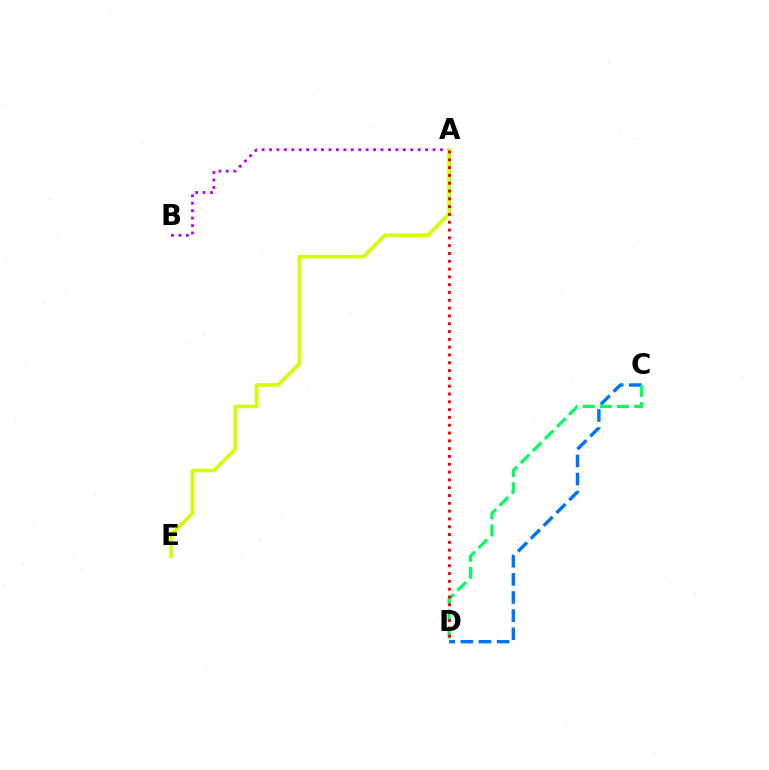{('A', 'B'): [{'color': '#b900ff', 'line_style': 'dotted', 'thickness': 2.02}], ('C', 'D'): [{'color': '#0074ff', 'line_style': 'dashed', 'thickness': 2.46}, {'color': '#00ff5c', 'line_style': 'dashed', 'thickness': 2.32}], ('A', 'E'): [{'color': '#d1ff00', 'line_style': 'solid', 'thickness': 2.61}], ('A', 'D'): [{'color': '#ff0000', 'line_style': 'dotted', 'thickness': 2.12}]}